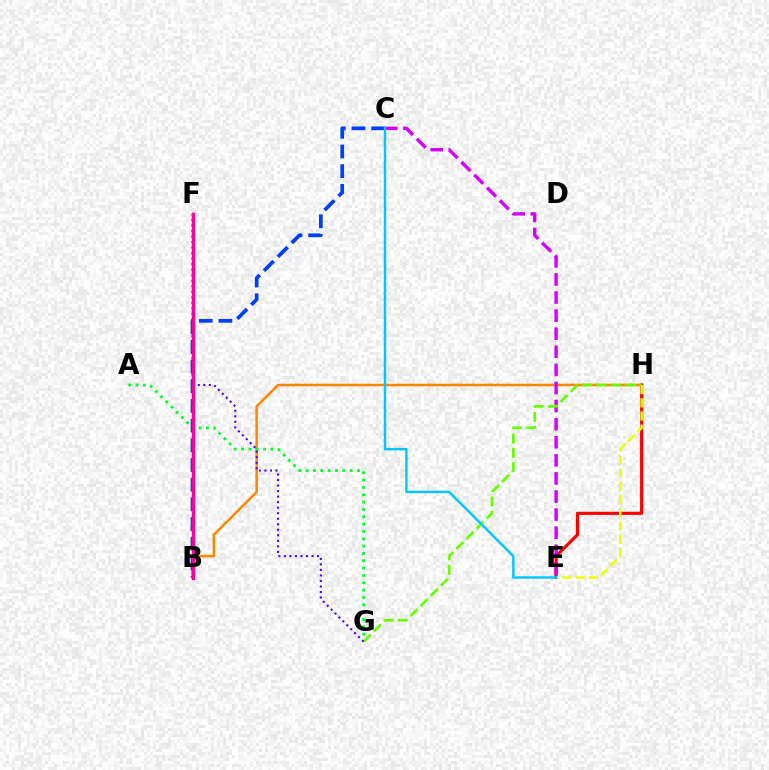{('B', 'H'): [{'color': '#ff8800', 'line_style': 'solid', 'thickness': 1.83}], ('E', 'H'): [{'color': '#ff0000', 'line_style': 'solid', 'thickness': 2.29}, {'color': '#eeff00', 'line_style': 'dashed', 'thickness': 1.79}], ('A', 'G'): [{'color': '#00ff27', 'line_style': 'dotted', 'thickness': 1.99}], ('C', 'E'): [{'color': '#d600ff', 'line_style': 'dashed', 'thickness': 2.46}, {'color': '#00c7ff', 'line_style': 'solid', 'thickness': 1.76}], ('G', 'H'): [{'color': '#66ff00', 'line_style': 'dashed', 'thickness': 1.95}], ('B', 'F'): [{'color': '#00ffaf', 'line_style': 'dashed', 'thickness': 1.82}, {'color': '#ff00a0', 'line_style': 'solid', 'thickness': 2.46}], ('B', 'C'): [{'color': '#003fff', 'line_style': 'dashed', 'thickness': 2.67}], ('F', 'G'): [{'color': '#4f00ff', 'line_style': 'dotted', 'thickness': 1.5}]}